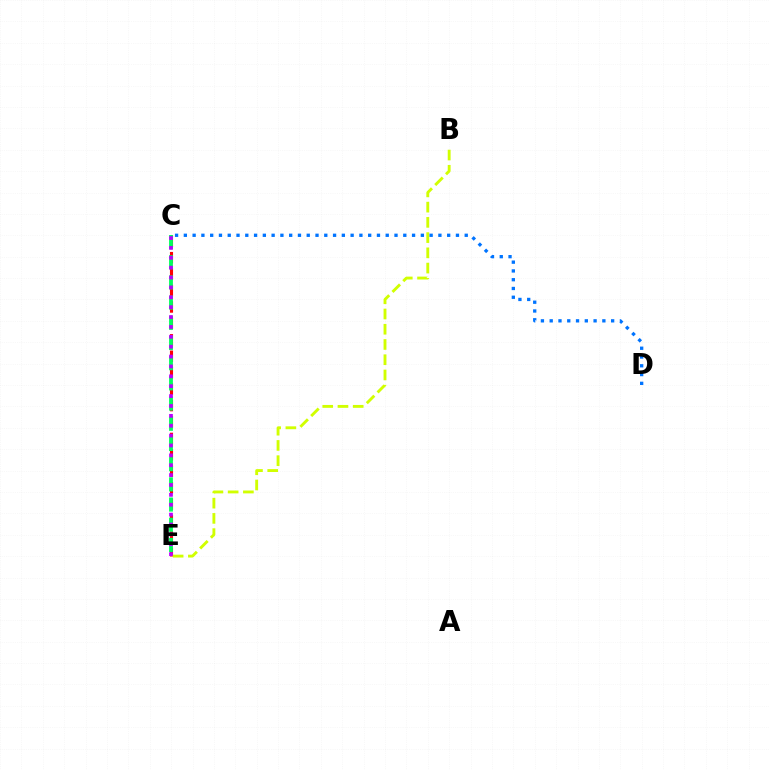{('C', 'E'): [{'color': '#ff0000', 'line_style': 'dashed', 'thickness': 2.23}, {'color': '#00ff5c', 'line_style': 'dashed', 'thickness': 2.74}, {'color': '#b900ff', 'line_style': 'dotted', 'thickness': 2.68}], ('B', 'E'): [{'color': '#d1ff00', 'line_style': 'dashed', 'thickness': 2.07}], ('C', 'D'): [{'color': '#0074ff', 'line_style': 'dotted', 'thickness': 2.38}]}